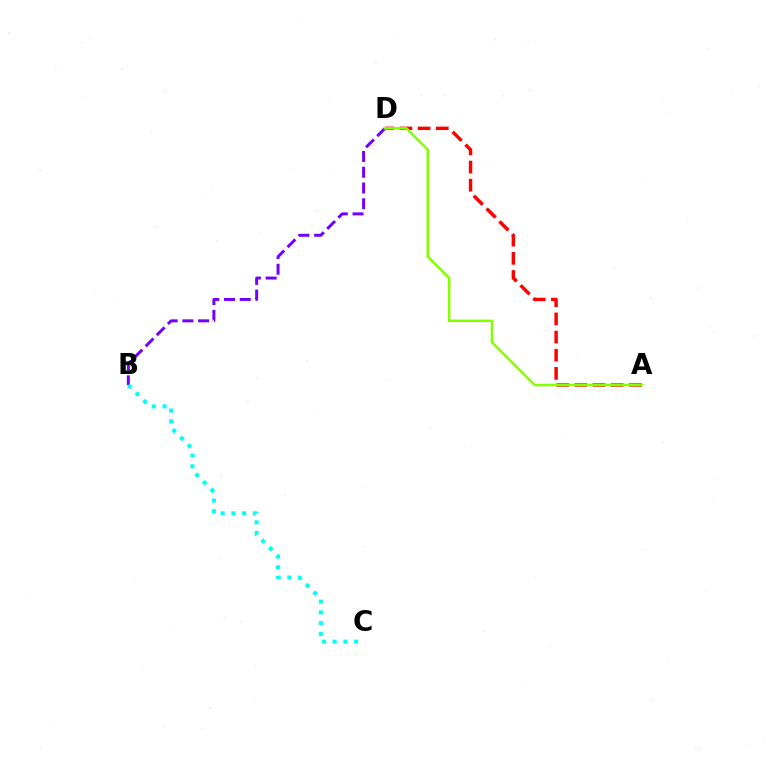{('A', 'D'): [{'color': '#ff0000', 'line_style': 'dashed', 'thickness': 2.47}, {'color': '#84ff00', 'line_style': 'solid', 'thickness': 1.8}], ('B', 'D'): [{'color': '#7200ff', 'line_style': 'dashed', 'thickness': 2.14}], ('B', 'C'): [{'color': '#00fff6', 'line_style': 'dotted', 'thickness': 2.92}]}